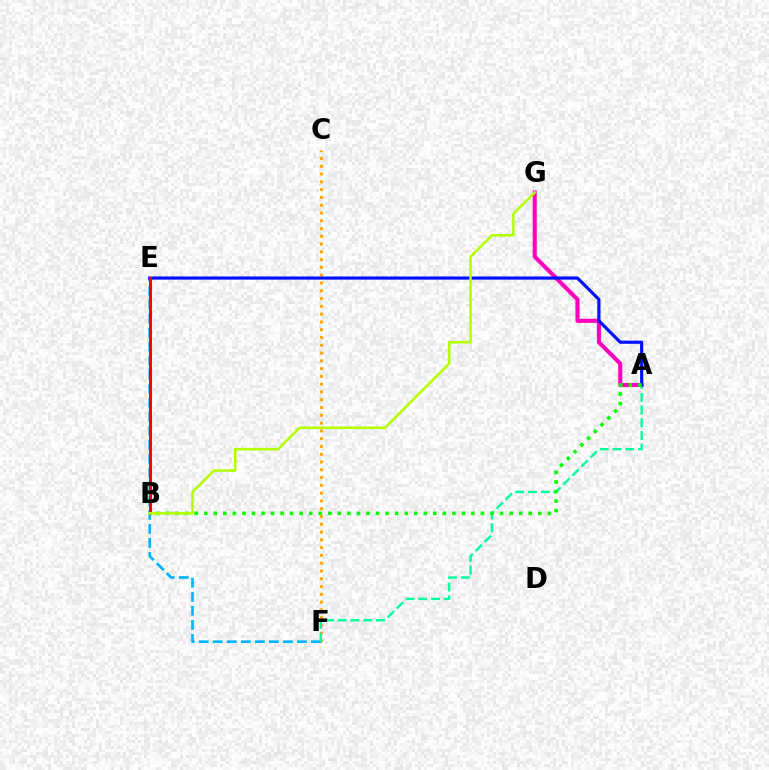{('C', 'F'): [{'color': '#ffa500', 'line_style': 'dotted', 'thickness': 2.11}], ('E', 'F'): [{'color': '#00b5ff', 'line_style': 'dashed', 'thickness': 1.91}], ('B', 'E'): [{'color': '#9b00ff', 'line_style': 'solid', 'thickness': 2.0}, {'color': '#ff0000', 'line_style': 'solid', 'thickness': 1.97}], ('A', 'G'): [{'color': '#ff00bd', 'line_style': 'solid', 'thickness': 2.95}], ('A', 'F'): [{'color': '#00ff9d', 'line_style': 'dashed', 'thickness': 1.74}], ('A', 'E'): [{'color': '#0010ff', 'line_style': 'solid', 'thickness': 2.27}], ('A', 'B'): [{'color': '#08ff00', 'line_style': 'dotted', 'thickness': 2.59}], ('B', 'G'): [{'color': '#b3ff00', 'line_style': 'solid', 'thickness': 1.83}]}